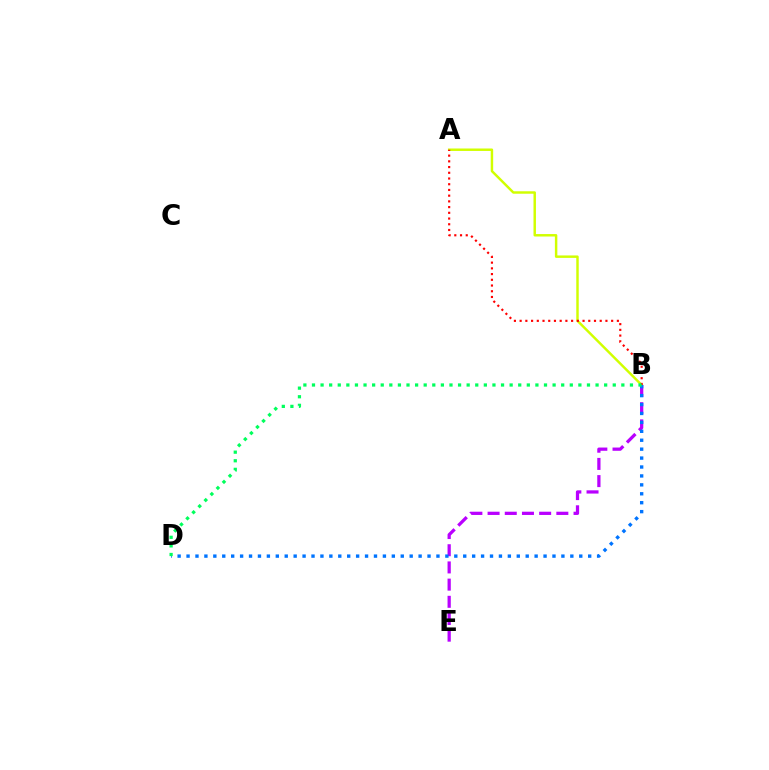{('A', 'B'): [{'color': '#d1ff00', 'line_style': 'solid', 'thickness': 1.77}, {'color': '#ff0000', 'line_style': 'dotted', 'thickness': 1.55}], ('B', 'E'): [{'color': '#b900ff', 'line_style': 'dashed', 'thickness': 2.34}], ('B', 'D'): [{'color': '#0074ff', 'line_style': 'dotted', 'thickness': 2.42}, {'color': '#00ff5c', 'line_style': 'dotted', 'thickness': 2.33}]}